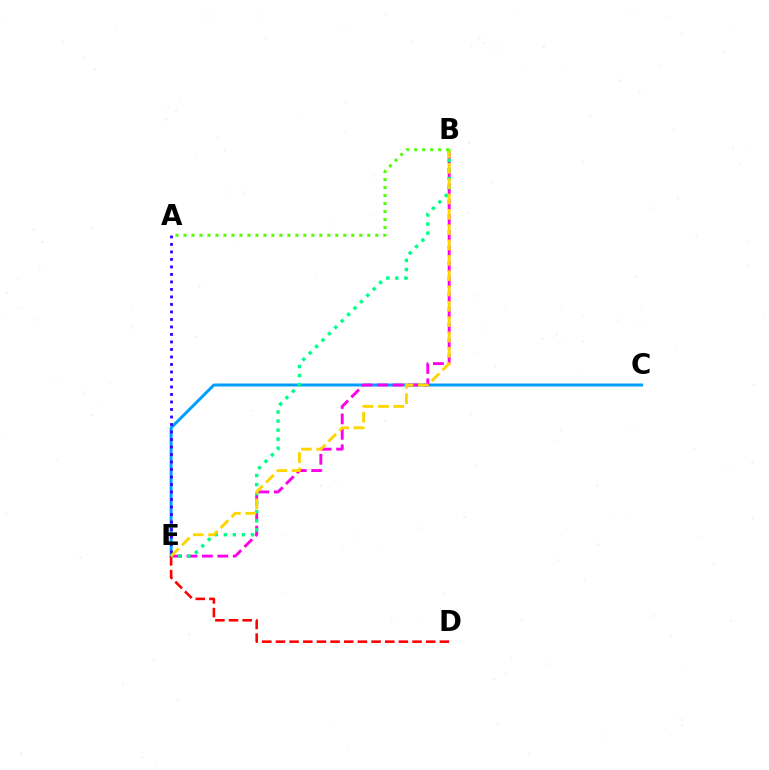{('C', 'E'): [{'color': '#009eff', 'line_style': 'solid', 'thickness': 2.14}], ('B', 'E'): [{'color': '#ff00ed', 'line_style': 'dashed', 'thickness': 2.1}, {'color': '#00ff86', 'line_style': 'dotted', 'thickness': 2.46}, {'color': '#ffd500', 'line_style': 'dashed', 'thickness': 2.08}], ('D', 'E'): [{'color': '#ff0000', 'line_style': 'dashed', 'thickness': 1.86}], ('A', 'E'): [{'color': '#3700ff', 'line_style': 'dotted', 'thickness': 2.04}], ('A', 'B'): [{'color': '#4fff00', 'line_style': 'dotted', 'thickness': 2.17}]}